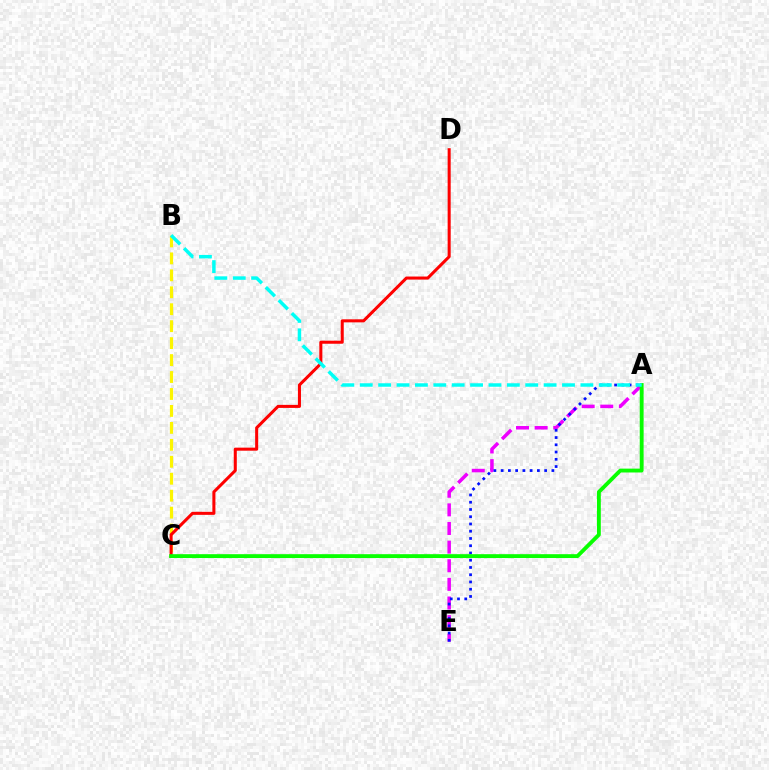{('A', 'E'): [{'color': '#ee00ff', 'line_style': 'dashed', 'thickness': 2.53}, {'color': '#0010ff', 'line_style': 'dotted', 'thickness': 1.97}], ('B', 'C'): [{'color': '#fcf500', 'line_style': 'dashed', 'thickness': 2.3}], ('C', 'D'): [{'color': '#ff0000', 'line_style': 'solid', 'thickness': 2.19}], ('A', 'C'): [{'color': '#08ff00', 'line_style': 'solid', 'thickness': 2.78}], ('A', 'B'): [{'color': '#00fff6', 'line_style': 'dashed', 'thickness': 2.5}]}